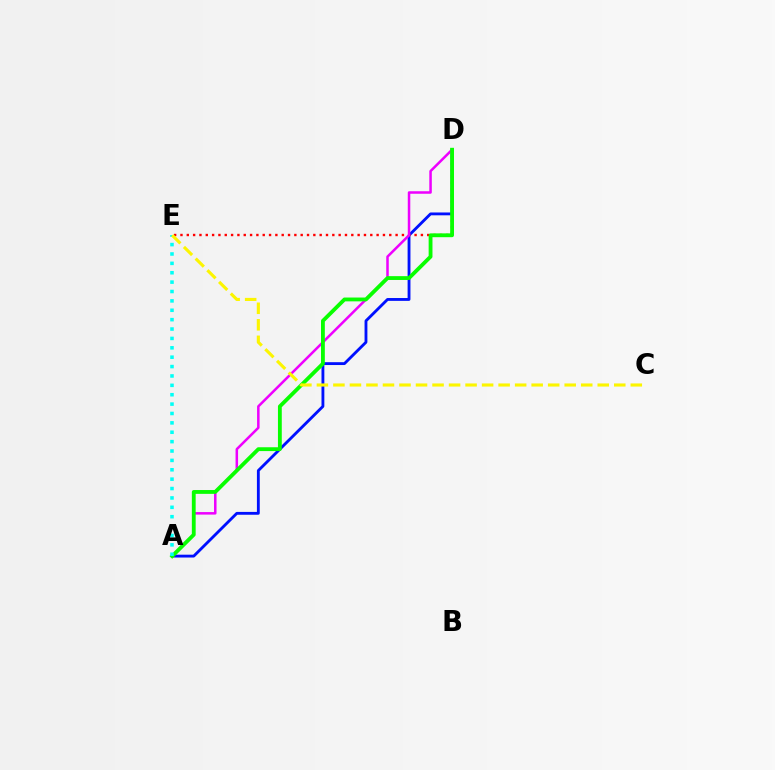{('A', 'D'): [{'color': '#0010ff', 'line_style': 'solid', 'thickness': 2.05}, {'color': '#ee00ff', 'line_style': 'solid', 'thickness': 1.81}, {'color': '#08ff00', 'line_style': 'solid', 'thickness': 2.75}], ('D', 'E'): [{'color': '#ff0000', 'line_style': 'dotted', 'thickness': 1.72}], ('A', 'E'): [{'color': '#00fff6', 'line_style': 'dotted', 'thickness': 2.55}], ('C', 'E'): [{'color': '#fcf500', 'line_style': 'dashed', 'thickness': 2.24}]}